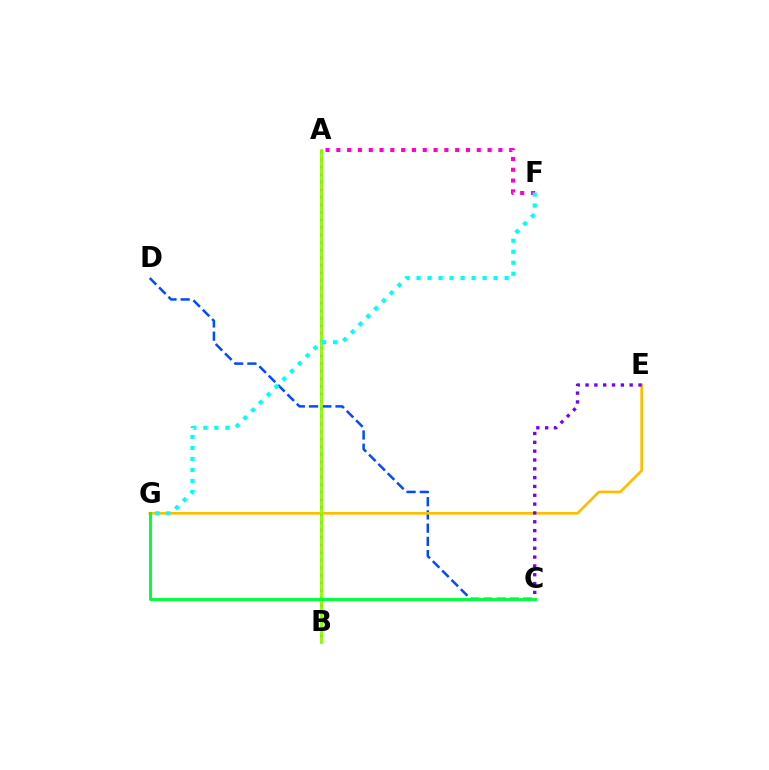{('C', 'D'): [{'color': '#004bff', 'line_style': 'dashed', 'thickness': 1.8}], ('E', 'G'): [{'color': '#ffbd00', 'line_style': 'solid', 'thickness': 1.92}], ('A', 'B'): [{'color': '#ff0000', 'line_style': 'dotted', 'thickness': 2.05}, {'color': '#84ff00', 'line_style': 'solid', 'thickness': 2.02}], ('A', 'F'): [{'color': '#ff00cf', 'line_style': 'dotted', 'thickness': 2.93}], ('C', 'G'): [{'color': '#00ff39', 'line_style': 'solid', 'thickness': 2.12}], ('C', 'E'): [{'color': '#7200ff', 'line_style': 'dotted', 'thickness': 2.4}], ('F', 'G'): [{'color': '#00fff6', 'line_style': 'dotted', 'thickness': 2.99}]}